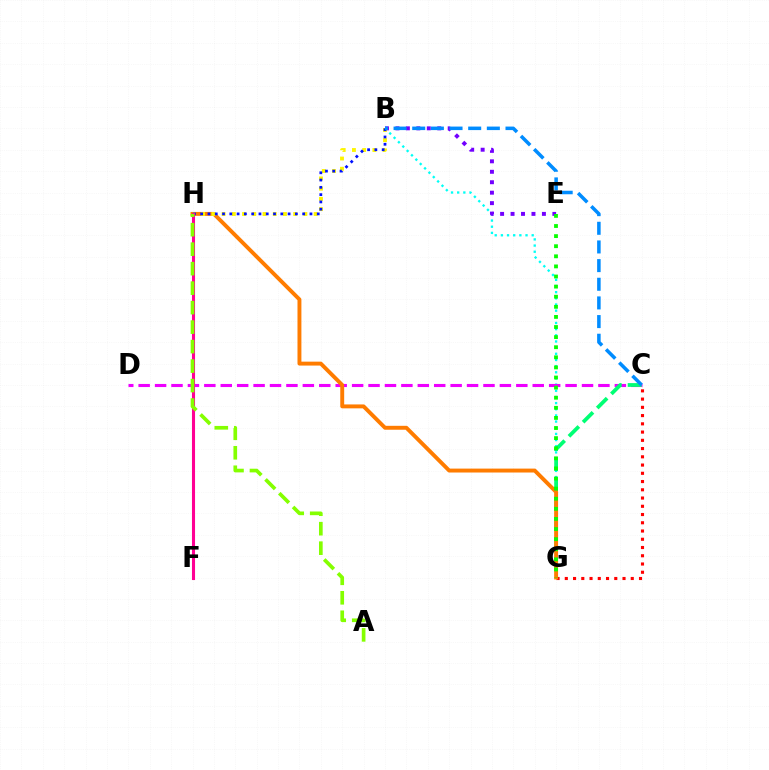{('C', 'G'): [{'color': '#ff0000', 'line_style': 'dotted', 'thickness': 2.24}, {'color': '#00ff74', 'line_style': 'dashed', 'thickness': 2.72}], ('B', 'G'): [{'color': '#00fff6', 'line_style': 'dotted', 'thickness': 1.67}], ('C', 'D'): [{'color': '#ee00ff', 'line_style': 'dashed', 'thickness': 2.23}], ('B', 'E'): [{'color': '#7200ff', 'line_style': 'dotted', 'thickness': 2.84}], ('G', 'H'): [{'color': '#ff7c00', 'line_style': 'solid', 'thickness': 2.82}], ('B', 'H'): [{'color': '#fcf500', 'line_style': 'dotted', 'thickness': 2.78}, {'color': '#0010ff', 'line_style': 'dotted', 'thickness': 1.98}], ('E', 'G'): [{'color': '#08ff00', 'line_style': 'dotted', 'thickness': 2.74}], ('B', 'C'): [{'color': '#008cff', 'line_style': 'dashed', 'thickness': 2.53}], ('F', 'H'): [{'color': '#ff0094', 'line_style': 'solid', 'thickness': 2.22}], ('A', 'H'): [{'color': '#84ff00', 'line_style': 'dashed', 'thickness': 2.65}]}